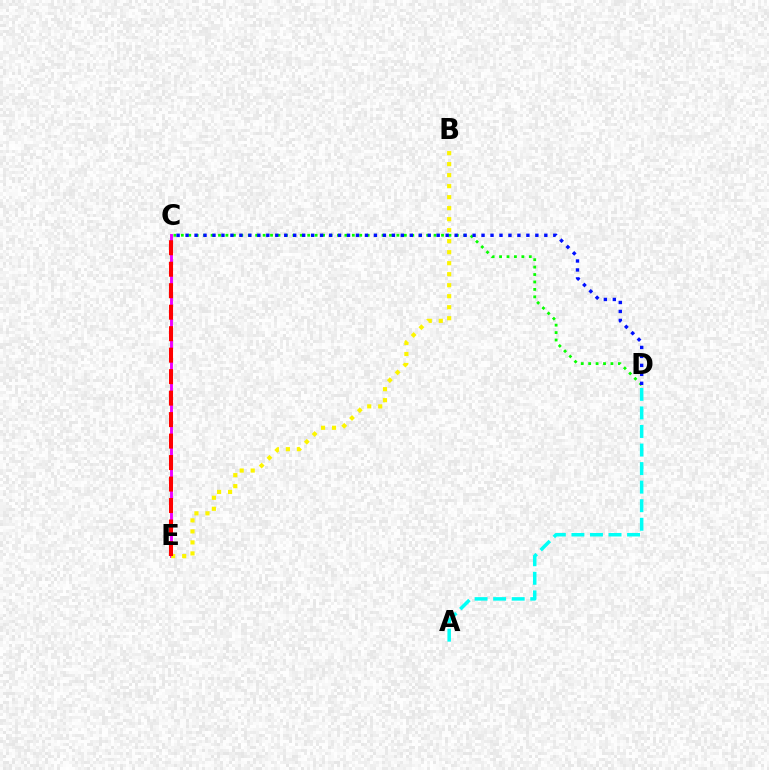{('A', 'D'): [{'color': '#00fff6', 'line_style': 'dashed', 'thickness': 2.52}], ('C', 'D'): [{'color': '#08ff00', 'line_style': 'dotted', 'thickness': 2.02}, {'color': '#0010ff', 'line_style': 'dotted', 'thickness': 2.44}], ('C', 'E'): [{'color': '#ee00ff', 'line_style': 'solid', 'thickness': 2.09}, {'color': '#ff0000', 'line_style': 'dashed', 'thickness': 2.92}], ('B', 'E'): [{'color': '#fcf500', 'line_style': 'dotted', 'thickness': 2.99}]}